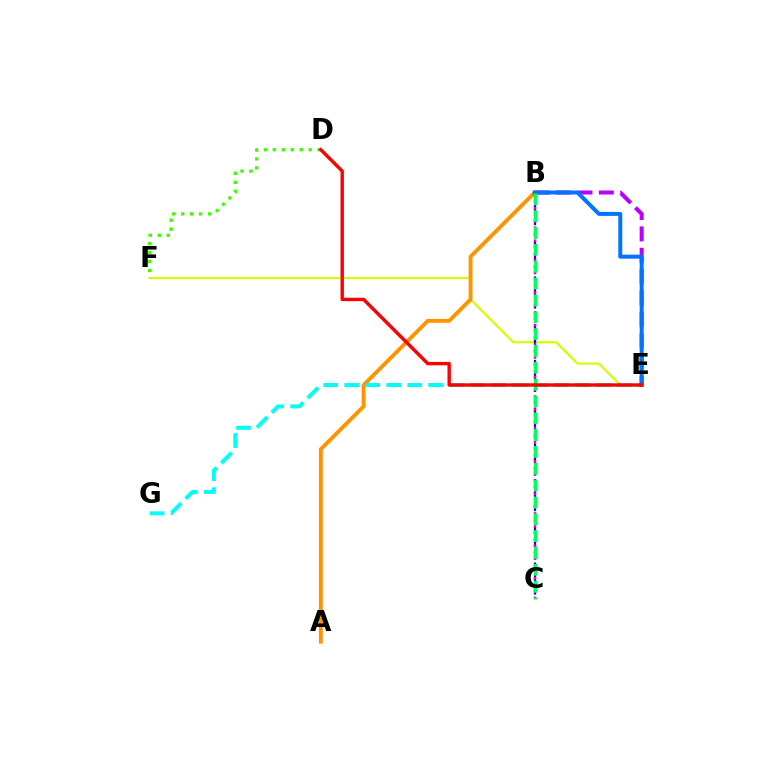{('B', 'E'): [{'color': '#b900ff', 'line_style': 'dashed', 'thickness': 2.91}, {'color': '#0074ff', 'line_style': 'solid', 'thickness': 2.86}], ('E', 'F'): [{'color': '#d1ff00', 'line_style': 'solid', 'thickness': 1.57}], ('A', 'B'): [{'color': '#ff9400', 'line_style': 'solid', 'thickness': 2.81}], ('B', 'C'): [{'color': '#2500ff', 'line_style': 'dashed', 'thickness': 1.62}, {'color': '#ff00ac', 'line_style': 'dotted', 'thickness': 1.76}, {'color': '#00ff5c', 'line_style': 'dashed', 'thickness': 2.29}], ('E', 'G'): [{'color': '#00fff6', 'line_style': 'dashed', 'thickness': 2.85}], ('D', 'F'): [{'color': '#3dff00', 'line_style': 'dotted', 'thickness': 2.43}], ('D', 'E'): [{'color': '#ff0000', 'line_style': 'solid', 'thickness': 2.44}]}